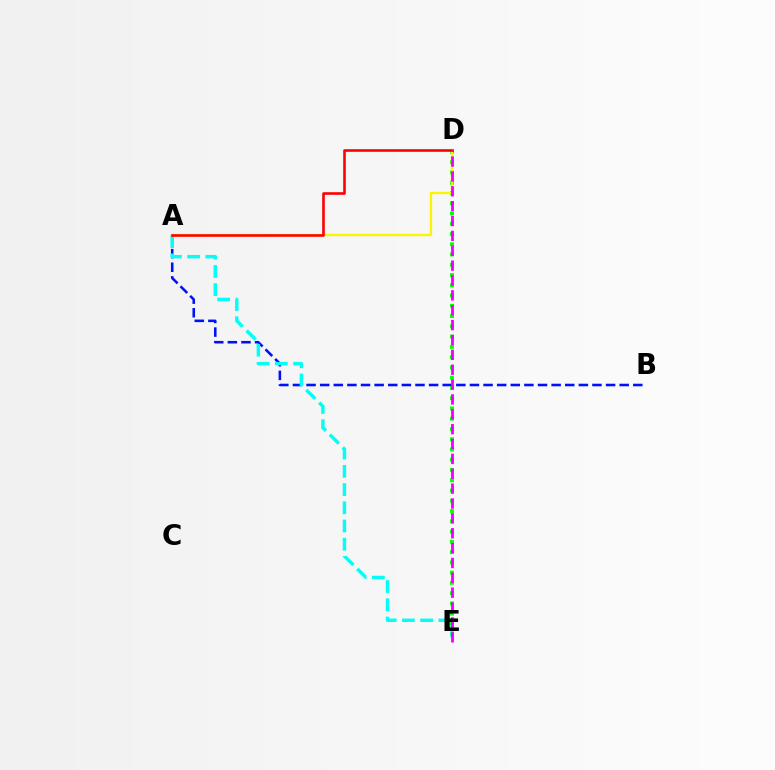{('A', 'B'): [{'color': '#0010ff', 'line_style': 'dashed', 'thickness': 1.85}], ('D', 'E'): [{'color': '#08ff00', 'line_style': 'dotted', 'thickness': 2.79}, {'color': '#ee00ff', 'line_style': 'dashed', 'thickness': 2.02}], ('A', 'D'): [{'color': '#fcf500', 'line_style': 'solid', 'thickness': 1.68}, {'color': '#ff0000', 'line_style': 'solid', 'thickness': 1.88}], ('A', 'E'): [{'color': '#00fff6', 'line_style': 'dashed', 'thickness': 2.47}]}